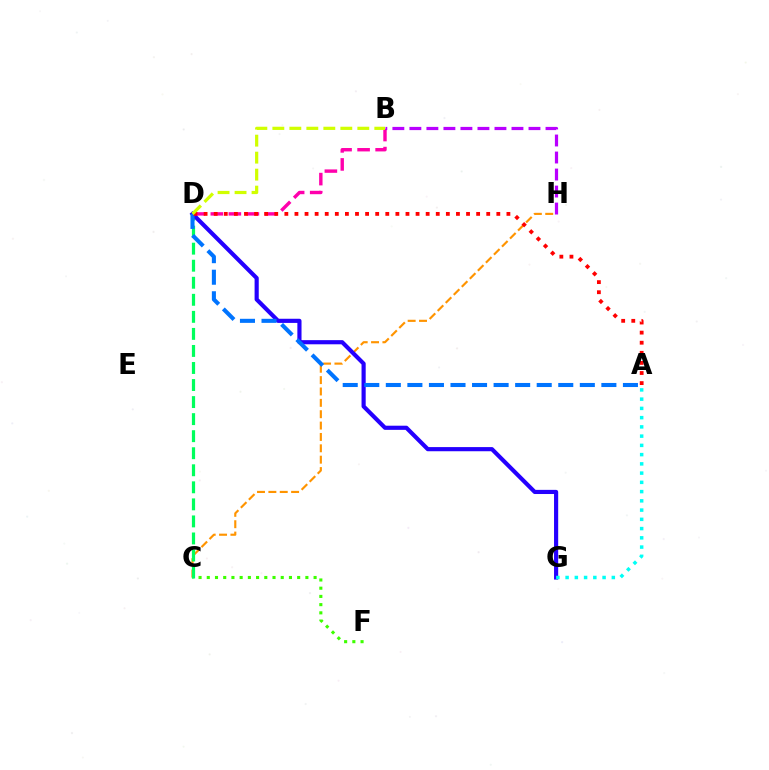{('C', 'H'): [{'color': '#ff9400', 'line_style': 'dashed', 'thickness': 1.54}], ('B', 'D'): [{'color': '#ff00ac', 'line_style': 'dashed', 'thickness': 2.45}, {'color': '#d1ff00', 'line_style': 'dashed', 'thickness': 2.31}], ('C', 'F'): [{'color': '#3dff00', 'line_style': 'dotted', 'thickness': 2.23}], ('C', 'D'): [{'color': '#00ff5c', 'line_style': 'dashed', 'thickness': 2.32}], ('D', 'G'): [{'color': '#2500ff', 'line_style': 'solid', 'thickness': 2.99}], ('A', 'D'): [{'color': '#0074ff', 'line_style': 'dashed', 'thickness': 2.93}, {'color': '#ff0000', 'line_style': 'dotted', 'thickness': 2.74}], ('A', 'G'): [{'color': '#00fff6', 'line_style': 'dotted', 'thickness': 2.51}], ('B', 'H'): [{'color': '#b900ff', 'line_style': 'dashed', 'thickness': 2.31}]}